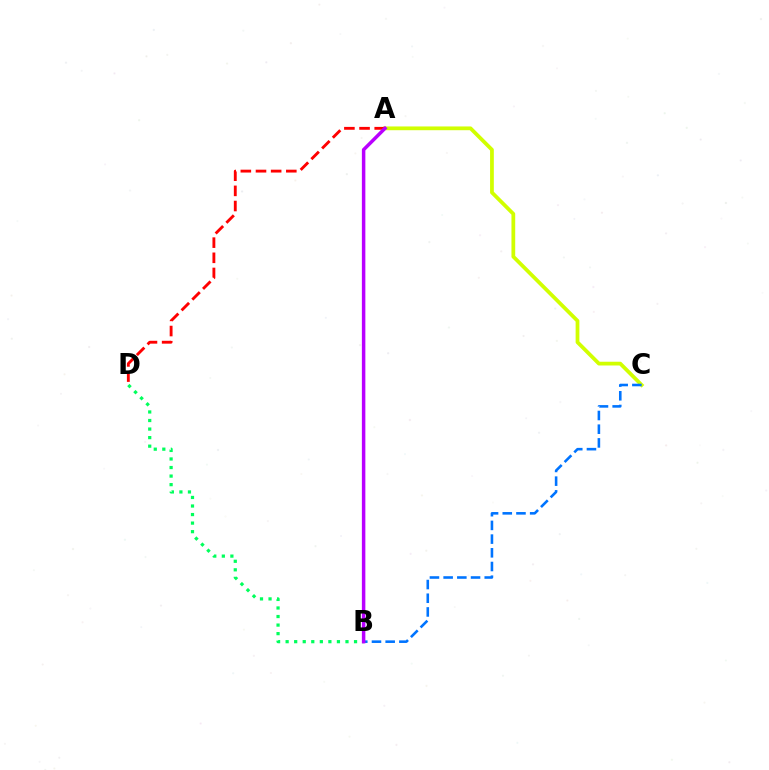{('B', 'D'): [{'color': '#00ff5c', 'line_style': 'dotted', 'thickness': 2.32}], ('A', 'C'): [{'color': '#d1ff00', 'line_style': 'solid', 'thickness': 2.71}], ('B', 'C'): [{'color': '#0074ff', 'line_style': 'dashed', 'thickness': 1.86}], ('A', 'D'): [{'color': '#ff0000', 'line_style': 'dashed', 'thickness': 2.06}], ('A', 'B'): [{'color': '#b900ff', 'line_style': 'solid', 'thickness': 2.51}]}